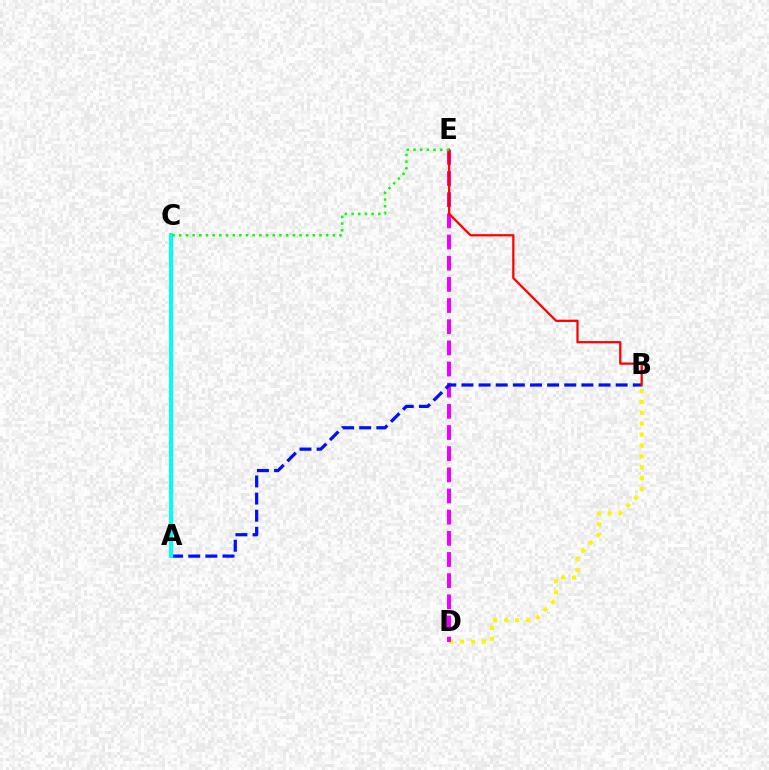{('B', 'D'): [{'color': '#fcf500', 'line_style': 'dotted', 'thickness': 2.96}], ('D', 'E'): [{'color': '#ee00ff', 'line_style': 'dashed', 'thickness': 2.87}], ('A', 'B'): [{'color': '#0010ff', 'line_style': 'dashed', 'thickness': 2.33}], ('A', 'C'): [{'color': '#00fff6', 'line_style': 'solid', 'thickness': 2.87}], ('B', 'E'): [{'color': '#ff0000', 'line_style': 'solid', 'thickness': 1.63}], ('C', 'E'): [{'color': '#08ff00', 'line_style': 'dotted', 'thickness': 1.82}]}